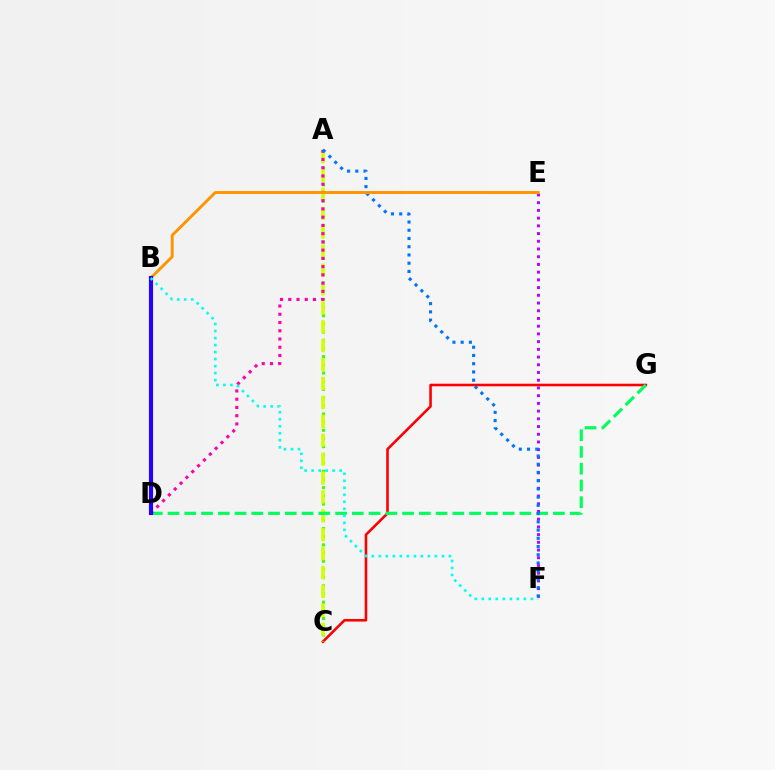{('A', 'C'): [{'color': '#3dff00', 'line_style': 'dotted', 'thickness': 2.22}, {'color': '#d1ff00', 'line_style': 'dashed', 'thickness': 2.57}], ('C', 'G'): [{'color': '#ff0000', 'line_style': 'solid', 'thickness': 1.86}], ('D', 'G'): [{'color': '#00ff5c', 'line_style': 'dashed', 'thickness': 2.28}], ('A', 'D'): [{'color': '#ff00ac', 'line_style': 'dotted', 'thickness': 2.24}], ('E', 'F'): [{'color': '#b900ff', 'line_style': 'dotted', 'thickness': 2.1}], ('A', 'F'): [{'color': '#0074ff', 'line_style': 'dotted', 'thickness': 2.24}], ('B', 'E'): [{'color': '#ff9400', 'line_style': 'solid', 'thickness': 2.1}], ('B', 'D'): [{'color': '#2500ff', 'line_style': 'solid', 'thickness': 2.96}], ('B', 'F'): [{'color': '#00fff6', 'line_style': 'dotted', 'thickness': 1.9}]}